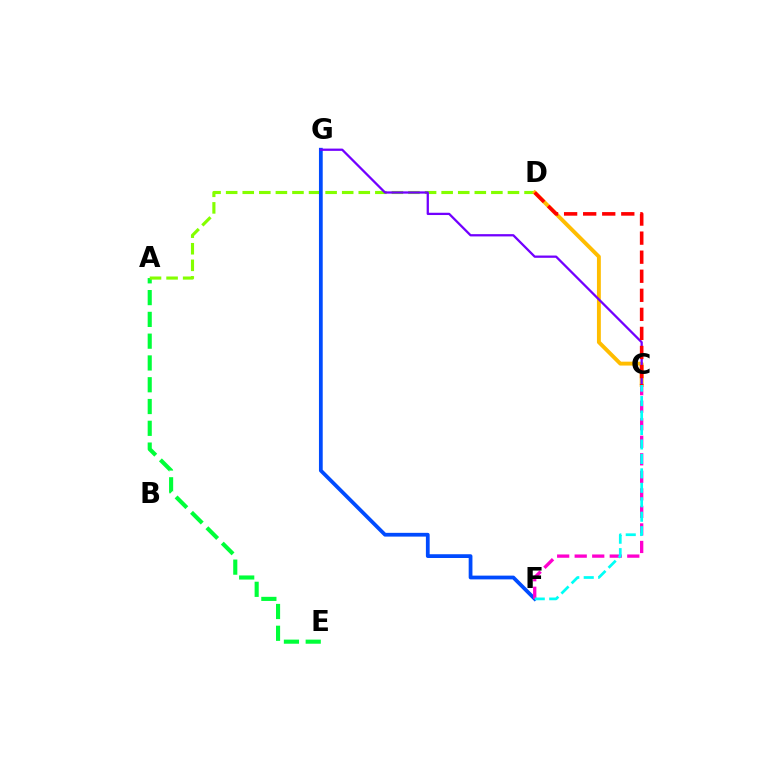{('A', 'E'): [{'color': '#00ff39', 'line_style': 'dashed', 'thickness': 2.96}], ('A', 'D'): [{'color': '#84ff00', 'line_style': 'dashed', 'thickness': 2.25}], ('C', 'D'): [{'color': '#ffbd00', 'line_style': 'solid', 'thickness': 2.8}, {'color': '#ff0000', 'line_style': 'dashed', 'thickness': 2.59}], ('F', 'G'): [{'color': '#004bff', 'line_style': 'solid', 'thickness': 2.71}], ('C', 'F'): [{'color': '#ff00cf', 'line_style': 'dashed', 'thickness': 2.38}, {'color': '#00fff6', 'line_style': 'dashed', 'thickness': 1.96}], ('C', 'G'): [{'color': '#7200ff', 'line_style': 'solid', 'thickness': 1.64}]}